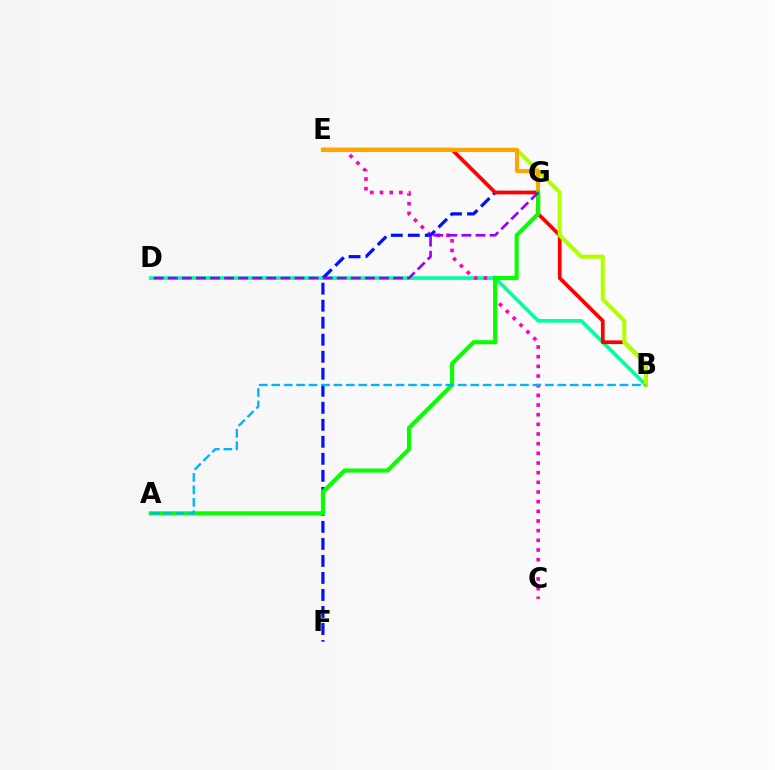{('B', 'D'): [{'color': '#00ff9d', 'line_style': 'solid', 'thickness': 2.65}], ('C', 'E'): [{'color': '#ff00bd', 'line_style': 'dotted', 'thickness': 2.63}], ('F', 'G'): [{'color': '#0010ff', 'line_style': 'dashed', 'thickness': 2.31}], ('B', 'E'): [{'color': '#ff0000', 'line_style': 'solid', 'thickness': 2.66}, {'color': '#b3ff00', 'line_style': 'solid', 'thickness': 2.94}], ('E', 'G'): [{'color': '#ffa500', 'line_style': 'solid', 'thickness': 2.93}], ('A', 'G'): [{'color': '#08ff00', 'line_style': 'solid', 'thickness': 2.95}], ('D', 'G'): [{'color': '#9b00ff', 'line_style': 'dashed', 'thickness': 1.91}], ('A', 'B'): [{'color': '#00b5ff', 'line_style': 'dashed', 'thickness': 1.69}]}